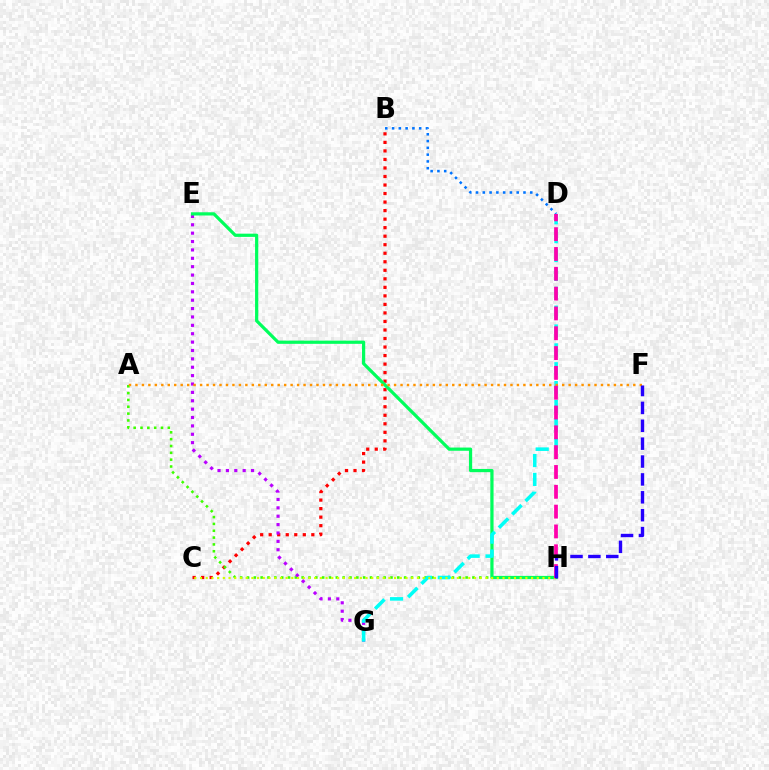{('B', 'C'): [{'color': '#ff0000', 'line_style': 'dotted', 'thickness': 2.32}], ('A', 'H'): [{'color': '#3dff00', 'line_style': 'dotted', 'thickness': 1.86}], ('E', 'G'): [{'color': '#b900ff', 'line_style': 'dotted', 'thickness': 2.28}], ('E', 'H'): [{'color': '#00ff5c', 'line_style': 'solid', 'thickness': 2.32}], ('B', 'D'): [{'color': '#0074ff', 'line_style': 'dotted', 'thickness': 1.84}], ('D', 'G'): [{'color': '#00fff6', 'line_style': 'dashed', 'thickness': 2.56}], ('C', 'H'): [{'color': '#d1ff00', 'line_style': 'dotted', 'thickness': 1.55}], ('A', 'F'): [{'color': '#ff9400', 'line_style': 'dotted', 'thickness': 1.76}], ('D', 'H'): [{'color': '#ff00ac', 'line_style': 'dashed', 'thickness': 2.69}], ('F', 'H'): [{'color': '#2500ff', 'line_style': 'dashed', 'thickness': 2.43}]}